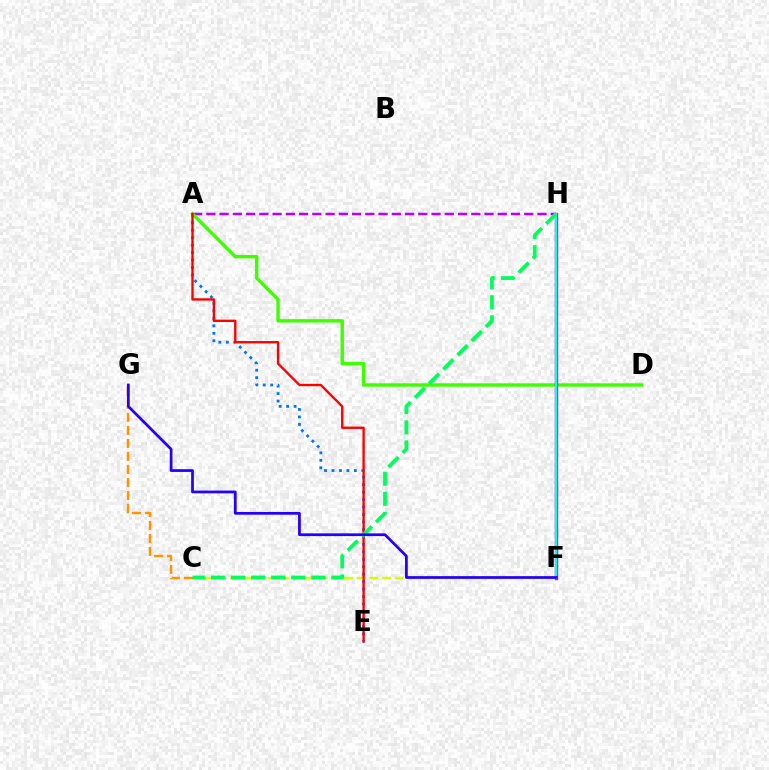{('A', 'E'): [{'color': '#0074ff', 'line_style': 'dotted', 'thickness': 2.03}, {'color': '#ff0000', 'line_style': 'solid', 'thickness': 1.7}], ('A', 'H'): [{'color': '#b900ff', 'line_style': 'dashed', 'thickness': 1.8}], ('C', 'G'): [{'color': '#ff9400', 'line_style': 'dashed', 'thickness': 1.77}], ('A', 'D'): [{'color': '#3dff00', 'line_style': 'solid', 'thickness': 2.44}], ('C', 'F'): [{'color': '#d1ff00', 'line_style': 'dashed', 'thickness': 1.72}], ('F', 'H'): [{'color': '#ff00ac', 'line_style': 'solid', 'thickness': 2.46}, {'color': '#00fff6', 'line_style': 'solid', 'thickness': 1.63}], ('C', 'H'): [{'color': '#00ff5c', 'line_style': 'dashed', 'thickness': 2.73}], ('F', 'G'): [{'color': '#2500ff', 'line_style': 'solid', 'thickness': 1.97}]}